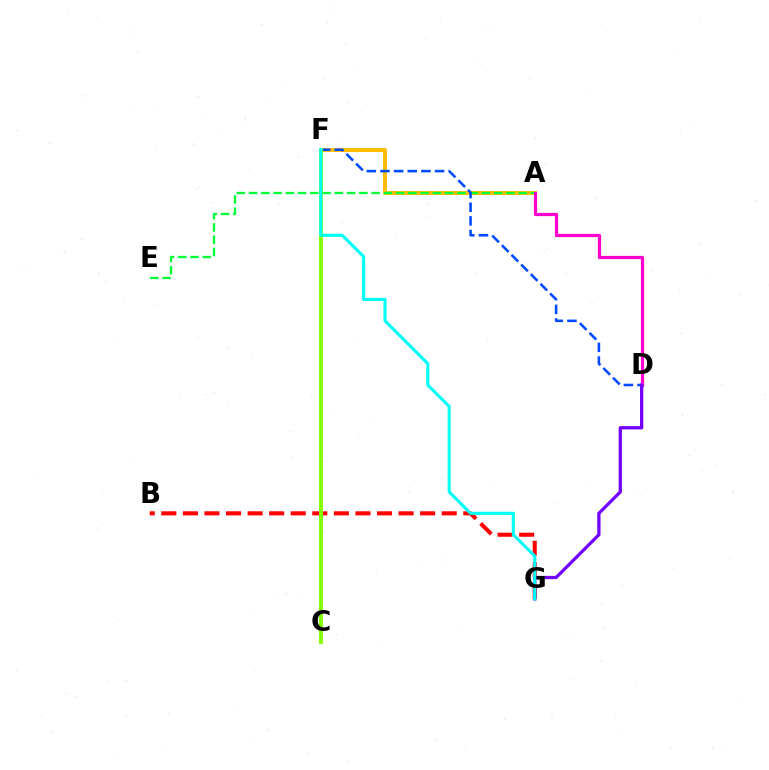{('A', 'F'): [{'color': '#ffbd00', 'line_style': 'solid', 'thickness': 2.86}], ('A', 'E'): [{'color': '#00ff39', 'line_style': 'dashed', 'thickness': 1.66}], ('B', 'G'): [{'color': '#ff0000', 'line_style': 'dashed', 'thickness': 2.93}], ('D', 'F'): [{'color': '#004bff', 'line_style': 'dashed', 'thickness': 1.85}], ('C', 'F'): [{'color': '#84ff00', 'line_style': 'solid', 'thickness': 2.84}], ('A', 'D'): [{'color': '#ff00cf', 'line_style': 'solid', 'thickness': 2.31}], ('D', 'G'): [{'color': '#7200ff', 'line_style': 'solid', 'thickness': 2.35}], ('F', 'G'): [{'color': '#00fff6', 'line_style': 'solid', 'thickness': 2.24}]}